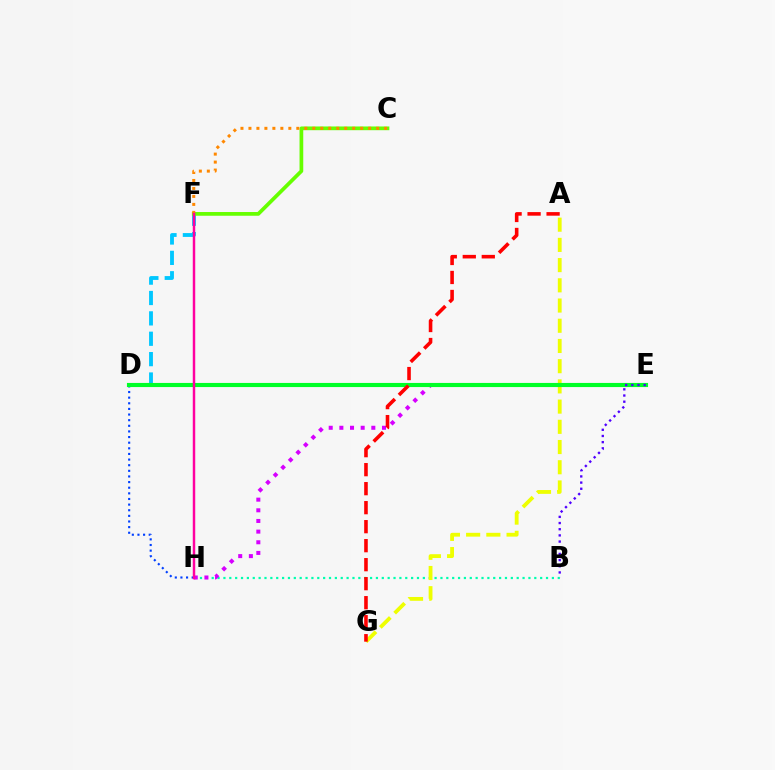{('B', 'H'): [{'color': '#00ffaf', 'line_style': 'dotted', 'thickness': 1.59}], ('D', 'F'): [{'color': '#00c7ff', 'line_style': 'dashed', 'thickness': 2.77}], ('C', 'F'): [{'color': '#66ff00', 'line_style': 'solid', 'thickness': 2.68}, {'color': '#ff8800', 'line_style': 'dotted', 'thickness': 2.17}], ('A', 'G'): [{'color': '#eeff00', 'line_style': 'dashed', 'thickness': 2.75}, {'color': '#ff0000', 'line_style': 'dashed', 'thickness': 2.58}], ('E', 'H'): [{'color': '#d600ff', 'line_style': 'dotted', 'thickness': 2.89}], ('D', 'H'): [{'color': '#003fff', 'line_style': 'dotted', 'thickness': 1.53}], ('D', 'E'): [{'color': '#00ff27', 'line_style': 'solid', 'thickness': 2.96}], ('B', 'E'): [{'color': '#4f00ff', 'line_style': 'dotted', 'thickness': 1.68}], ('F', 'H'): [{'color': '#ff00a0', 'line_style': 'solid', 'thickness': 1.77}]}